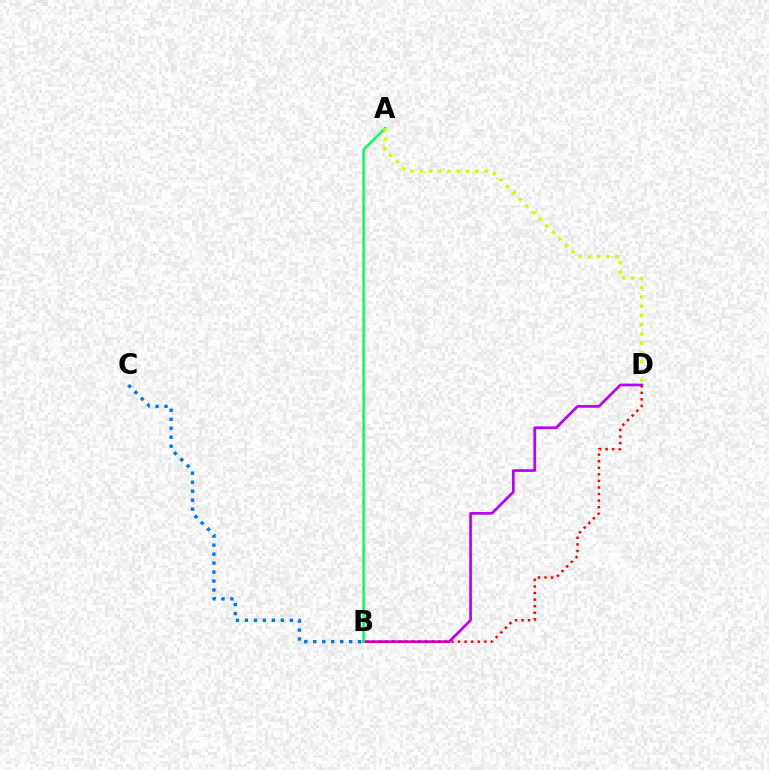{('B', 'D'): [{'color': '#b900ff', 'line_style': 'solid', 'thickness': 1.95}, {'color': '#ff0000', 'line_style': 'dotted', 'thickness': 1.79}], ('B', 'C'): [{'color': '#0074ff', 'line_style': 'dotted', 'thickness': 2.44}], ('A', 'B'): [{'color': '#00ff5c', 'line_style': 'solid', 'thickness': 1.77}], ('A', 'D'): [{'color': '#d1ff00', 'line_style': 'dotted', 'thickness': 2.51}]}